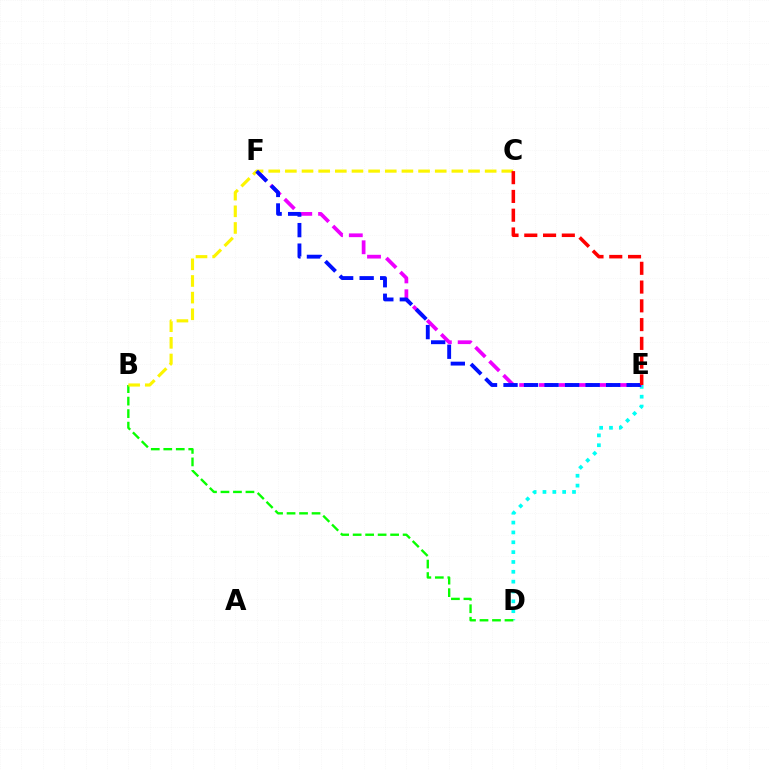{('D', 'E'): [{'color': '#00fff6', 'line_style': 'dotted', 'thickness': 2.68}], ('B', 'D'): [{'color': '#08ff00', 'line_style': 'dashed', 'thickness': 1.7}], ('E', 'F'): [{'color': '#ee00ff', 'line_style': 'dashed', 'thickness': 2.69}, {'color': '#0010ff', 'line_style': 'dashed', 'thickness': 2.79}], ('B', 'C'): [{'color': '#fcf500', 'line_style': 'dashed', 'thickness': 2.26}], ('C', 'E'): [{'color': '#ff0000', 'line_style': 'dashed', 'thickness': 2.55}]}